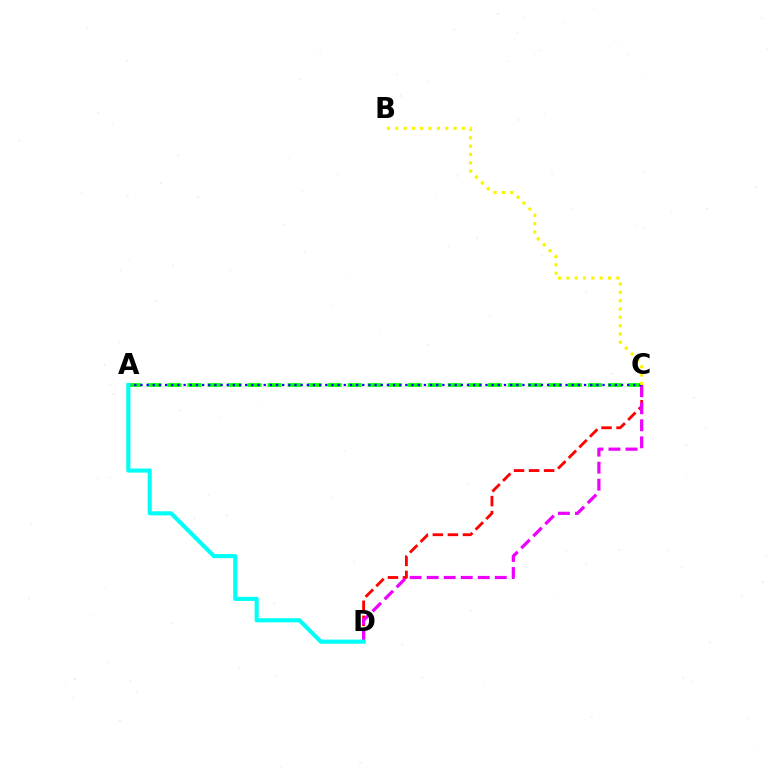{('C', 'D'): [{'color': '#ff0000', 'line_style': 'dashed', 'thickness': 2.04}, {'color': '#ee00ff', 'line_style': 'dashed', 'thickness': 2.31}], ('A', 'C'): [{'color': '#08ff00', 'line_style': 'dashed', 'thickness': 2.72}, {'color': '#0010ff', 'line_style': 'dotted', 'thickness': 1.67}], ('A', 'D'): [{'color': '#00fff6', 'line_style': 'solid', 'thickness': 2.96}], ('B', 'C'): [{'color': '#fcf500', 'line_style': 'dotted', 'thickness': 2.26}]}